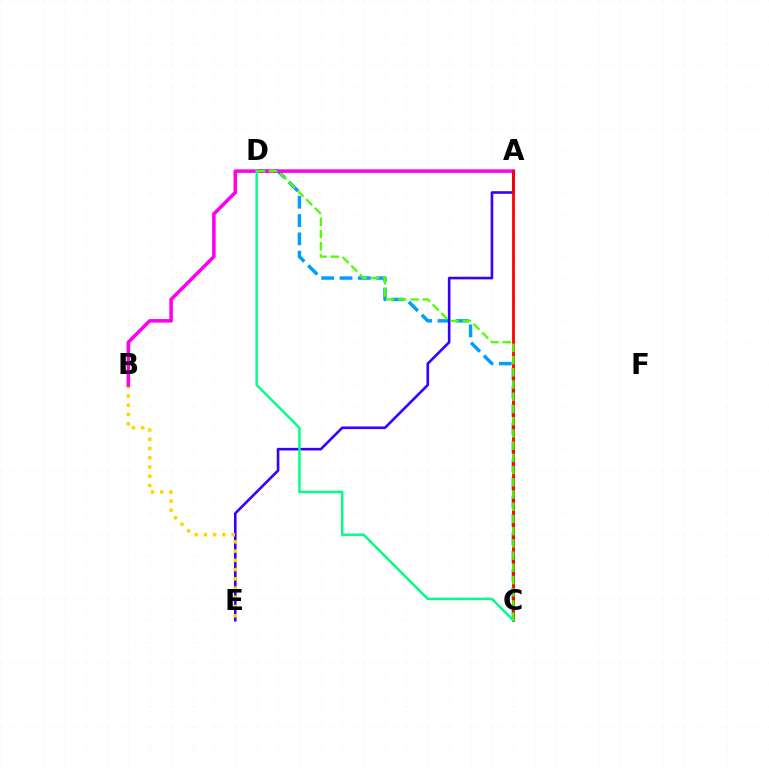{('C', 'D'): [{'color': '#009eff', 'line_style': 'dashed', 'thickness': 2.49}, {'color': '#00ff86', 'line_style': 'solid', 'thickness': 1.77}, {'color': '#4fff00', 'line_style': 'dashed', 'thickness': 1.66}], ('A', 'E'): [{'color': '#3700ff', 'line_style': 'solid', 'thickness': 1.88}], ('B', 'E'): [{'color': '#ffd500', 'line_style': 'dotted', 'thickness': 2.51}], ('A', 'B'): [{'color': '#ff00ed', 'line_style': 'solid', 'thickness': 2.55}], ('A', 'C'): [{'color': '#ff0000', 'line_style': 'solid', 'thickness': 2.01}]}